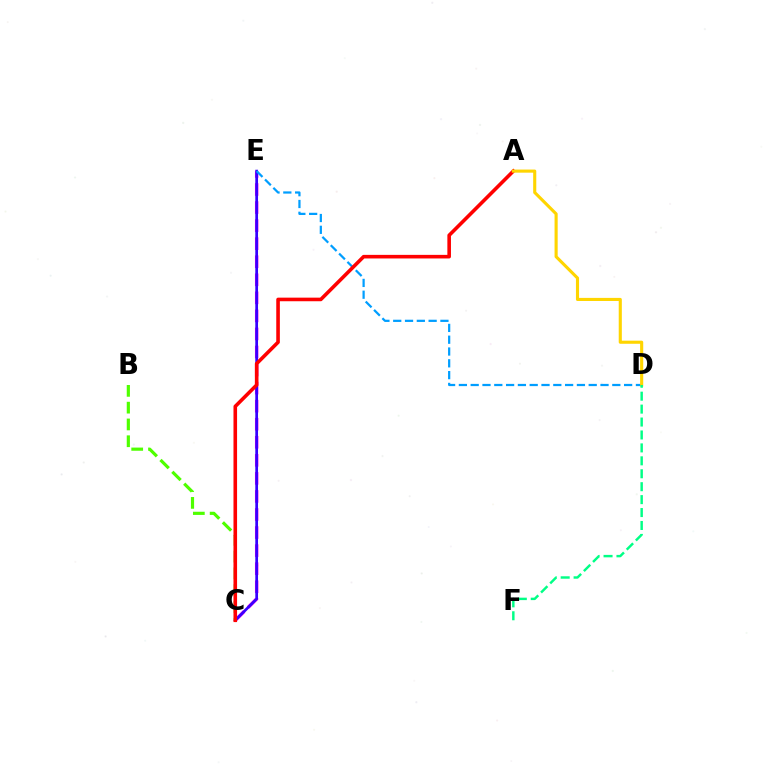{('C', 'E'): [{'color': '#ff00ed', 'line_style': 'dashed', 'thickness': 2.45}, {'color': '#3700ff', 'line_style': 'solid', 'thickness': 1.97}], ('D', 'E'): [{'color': '#009eff', 'line_style': 'dashed', 'thickness': 1.6}], ('B', 'C'): [{'color': '#4fff00', 'line_style': 'dashed', 'thickness': 2.28}], ('A', 'C'): [{'color': '#ff0000', 'line_style': 'solid', 'thickness': 2.59}], ('A', 'D'): [{'color': '#ffd500', 'line_style': 'solid', 'thickness': 2.24}], ('D', 'F'): [{'color': '#00ff86', 'line_style': 'dashed', 'thickness': 1.76}]}